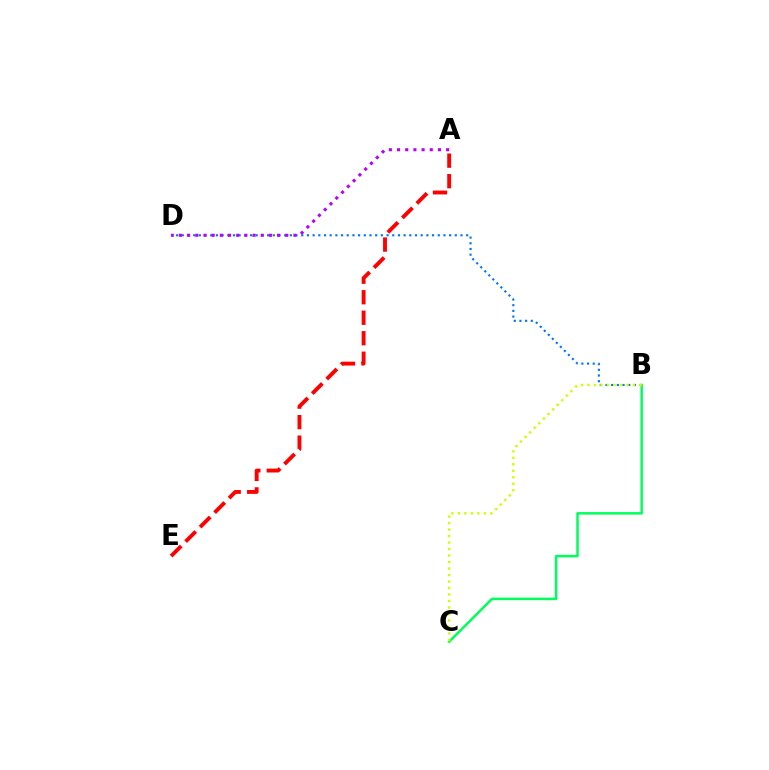{('B', 'D'): [{'color': '#0074ff', 'line_style': 'dotted', 'thickness': 1.55}], ('A', 'D'): [{'color': '#b900ff', 'line_style': 'dotted', 'thickness': 2.22}], ('B', 'C'): [{'color': '#00ff5c', 'line_style': 'solid', 'thickness': 1.8}, {'color': '#d1ff00', 'line_style': 'dotted', 'thickness': 1.76}], ('A', 'E'): [{'color': '#ff0000', 'line_style': 'dashed', 'thickness': 2.79}]}